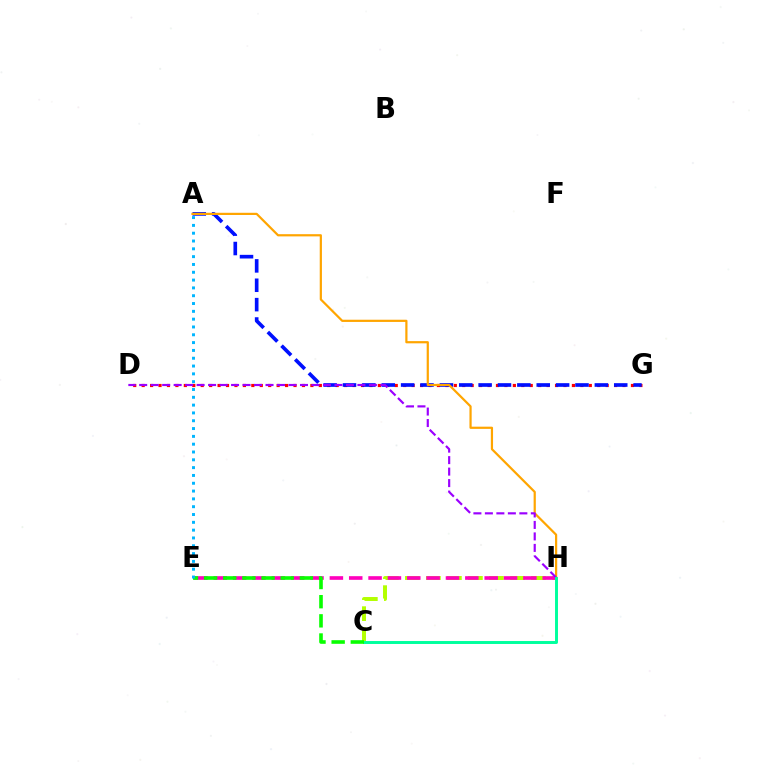{('C', 'H'): [{'color': '#b3ff00', 'line_style': 'dashed', 'thickness': 2.85}, {'color': '#00ff9d', 'line_style': 'solid', 'thickness': 2.12}], ('D', 'G'): [{'color': '#ff0000', 'line_style': 'dotted', 'thickness': 2.29}], ('A', 'G'): [{'color': '#0010ff', 'line_style': 'dashed', 'thickness': 2.63}], ('E', 'H'): [{'color': '#ff00bd', 'line_style': 'dashed', 'thickness': 2.63}], ('A', 'H'): [{'color': '#ffa500', 'line_style': 'solid', 'thickness': 1.59}], ('D', 'H'): [{'color': '#9b00ff', 'line_style': 'dashed', 'thickness': 1.56}], ('C', 'E'): [{'color': '#08ff00', 'line_style': 'dashed', 'thickness': 2.6}], ('A', 'E'): [{'color': '#00b5ff', 'line_style': 'dotted', 'thickness': 2.12}]}